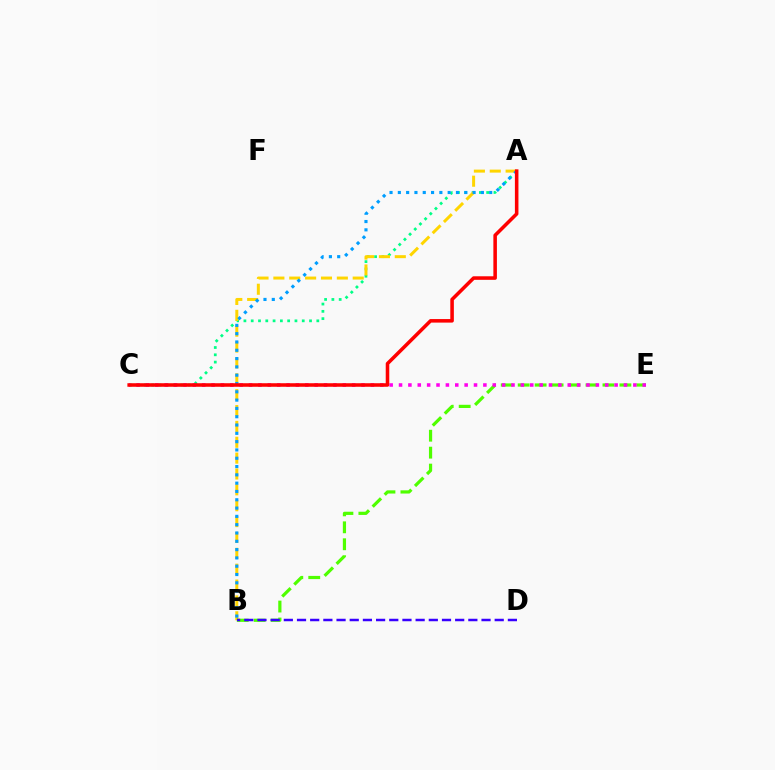{('A', 'C'): [{'color': '#00ff86', 'line_style': 'dotted', 'thickness': 1.98}, {'color': '#ff0000', 'line_style': 'solid', 'thickness': 2.55}], ('A', 'B'): [{'color': '#ffd500', 'line_style': 'dashed', 'thickness': 2.16}, {'color': '#009eff', 'line_style': 'dotted', 'thickness': 2.26}], ('B', 'E'): [{'color': '#4fff00', 'line_style': 'dashed', 'thickness': 2.3}], ('C', 'E'): [{'color': '#ff00ed', 'line_style': 'dotted', 'thickness': 2.55}], ('B', 'D'): [{'color': '#3700ff', 'line_style': 'dashed', 'thickness': 1.79}]}